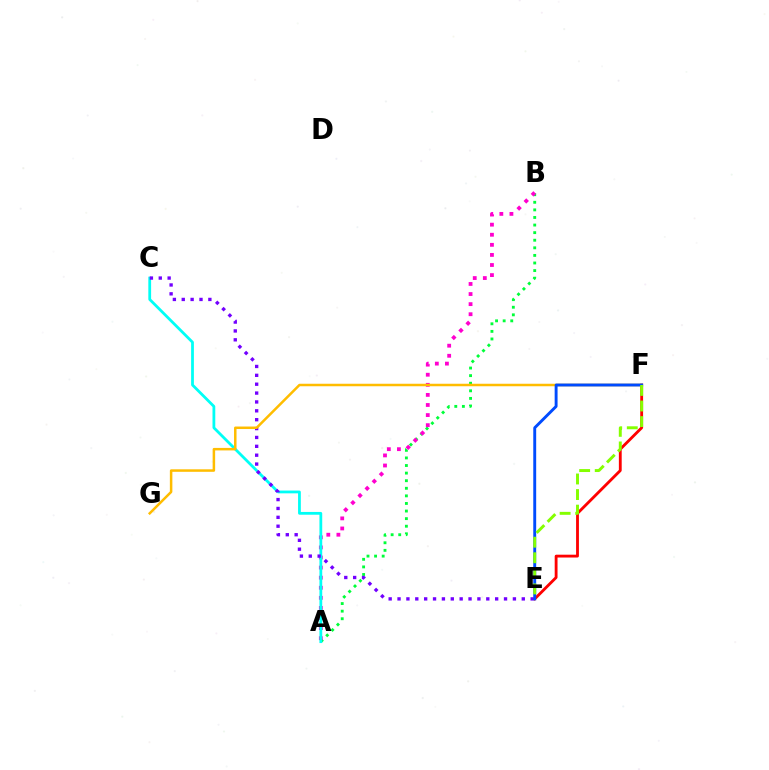{('A', 'B'): [{'color': '#00ff39', 'line_style': 'dotted', 'thickness': 2.06}, {'color': '#ff00cf', 'line_style': 'dotted', 'thickness': 2.74}], ('E', 'F'): [{'color': '#ff0000', 'line_style': 'solid', 'thickness': 2.04}, {'color': '#004bff', 'line_style': 'solid', 'thickness': 2.09}, {'color': '#84ff00', 'line_style': 'dashed', 'thickness': 2.12}], ('A', 'C'): [{'color': '#00fff6', 'line_style': 'solid', 'thickness': 2.0}], ('C', 'E'): [{'color': '#7200ff', 'line_style': 'dotted', 'thickness': 2.41}], ('F', 'G'): [{'color': '#ffbd00', 'line_style': 'solid', 'thickness': 1.8}]}